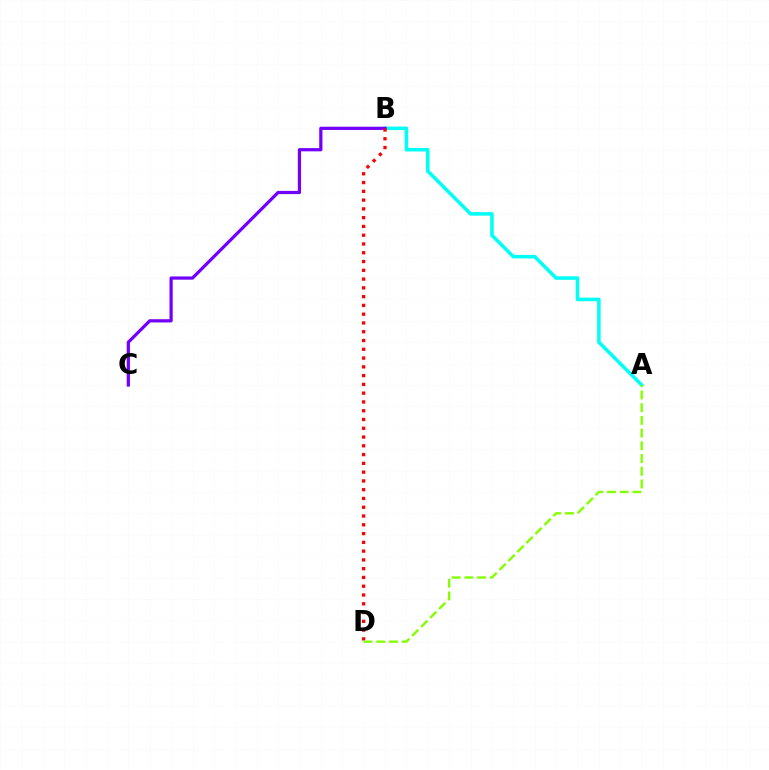{('A', 'B'): [{'color': '#00fff6', 'line_style': 'solid', 'thickness': 2.55}], ('B', 'C'): [{'color': '#7200ff', 'line_style': 'solid', 'thickness': 2.32}], ('B', 'D'): [{'color': '#ff0000', 'line_style': 'dotted', 'thickness': 2.38}], ('A', 'D'): [{'color': '#84ff00', 'line_style': 'dashed', 'thickness': 1.73}]}